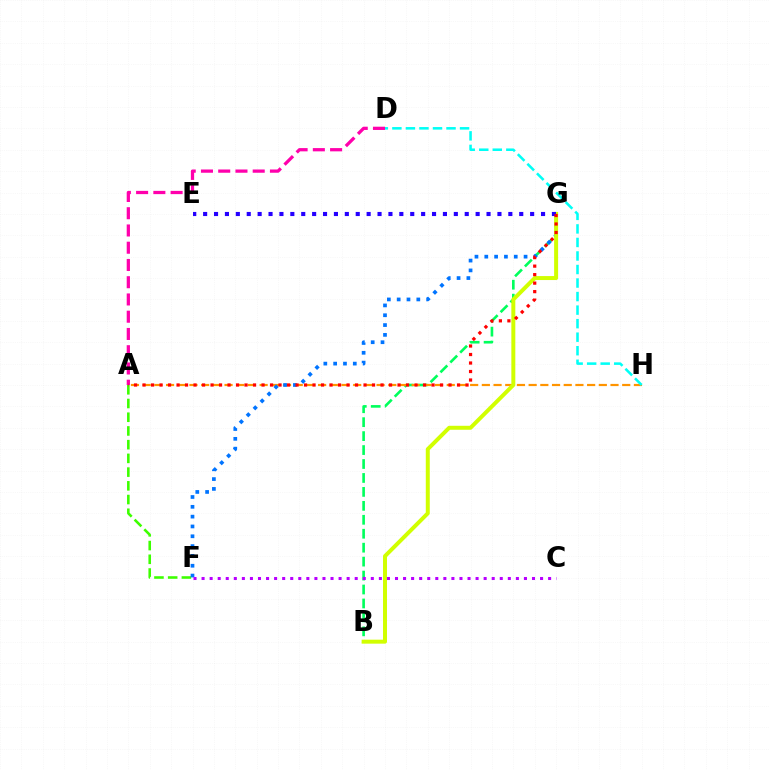{('B', 'G'): [{'color': '#00ff5c', 'line_style': 'dashed', 'thickness': 1.89}, {'color': '#d1ff00', 'line_style': 'solid', 'thickness': 2.86}], ('A', 'H'): [{'color': '#ff9400', 'line_style': 'dashed', 'thickness': 1.59}], ('A', 'F'): [{'color': '#3dff00', 'line_style': 'dashed', 'thickness': 1.86}], ('F', 'G'): [{'color': '#0074ff', 'line_style': 'dotted', 'thickness': 2.67}], ('A', 'D'): [{'color': '#ff00ac', 'line_style': 'dashed', 'thickness': 2.34}], ('D', 'H'): [{'color': '#00fff6', 'line_style': 'dashed', 'thickness': 1.84}], ('C', 'F'): [{'color': '#b900ff', 'line_style': 'dotted', 'thickness': 2.19}], ('E', 'G'): [{'color': '#2500ff', 'line_style': 'dotted', 'thickness': 2.96}], ('A', 'G'): [{'color': '#ff0000', 'line_style': 'dotted', 'thickness': 2.31}]}